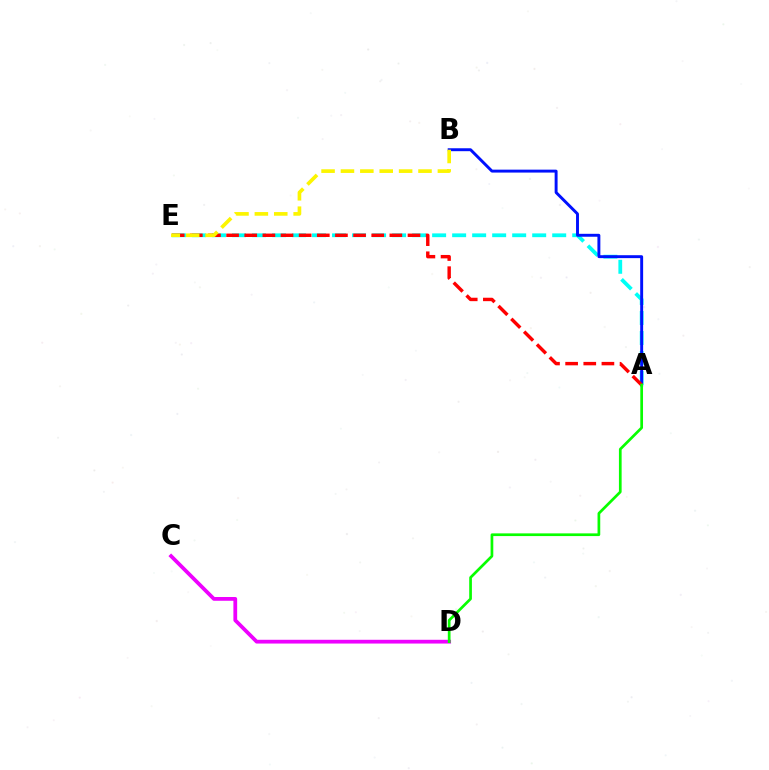{('C', 'D'): [{'color': '#ee00ff', 'line_style': 'solid', 'thickness': 2.71}], ('A', 'E'): [{'color': '#00fff6', 'line_style': 'dashed', 'thickness': 2.72}, {'color': '#ff0000', 'line_style': 'dashed', 'thickness': 2.46}], ('A', 'B'): [{'color': '#0010ff', 'line_style': 'solid', 'thickness': 2.11}], ('B', 'E'): [{'color': '#fcf500', 'line_style': 'dashed', 'thickness': 2.63}], ('A', 'D'): [{'color': '#08ff00', 'line_style': 'solid', 'thickness': 1.95}]}